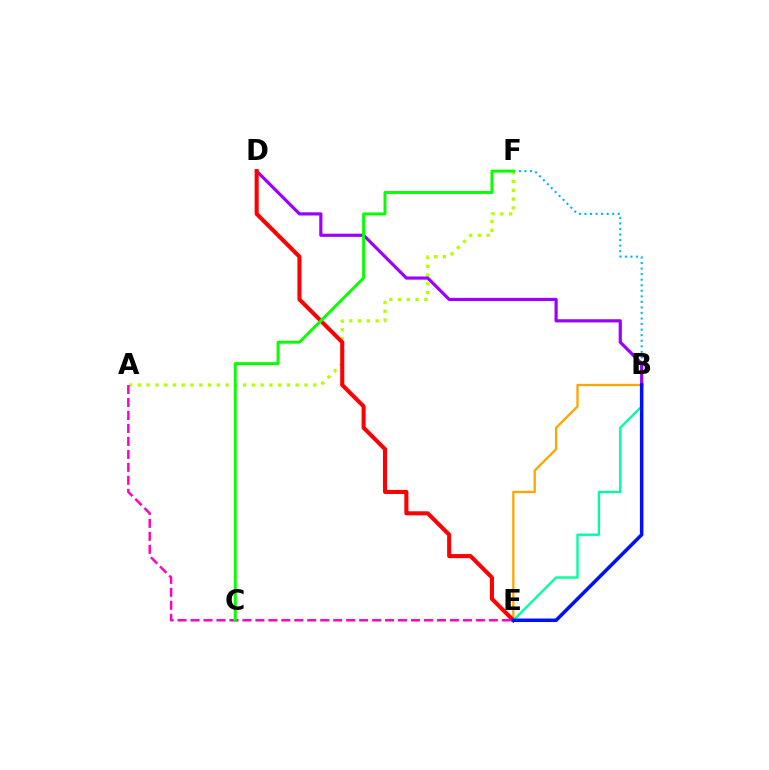{('A', 'F'): [{'color': '#b3ff00', 'line_style': 'dotted', 'thickness': 2.38}], ('B', 'F'): [{'color': '#00b5ff', 'line_style': 'dotted', 'thickness': 1.51}], ('B', 'E'): [{'color': '#ffa500', 'line_style': 'solid', 'thickness': 1.67}, {'color': '#00ff9d', 'line_style': 'solid', 'thickness': 1.69}, {'color': '#0010ff', 'line_style': 'solid', 'thickness': 2.53}], ('B', 'D'): [{'color': '#9b00ff', 'line_style': 'solid', 'thickness': 2.29}], ('D', 'E'): [{'color': '#ff0000', 'line_style': 'solid', 'thickness': 2.93}], ('A', 'E'): [{'color': '#ff00bd', 'line_style': 'dashed', 'thickness': 1.76}], ('C', 'F'): [{'color': '#08ff00', 'line_style': 'solid', 'thickness': 2.12}]}